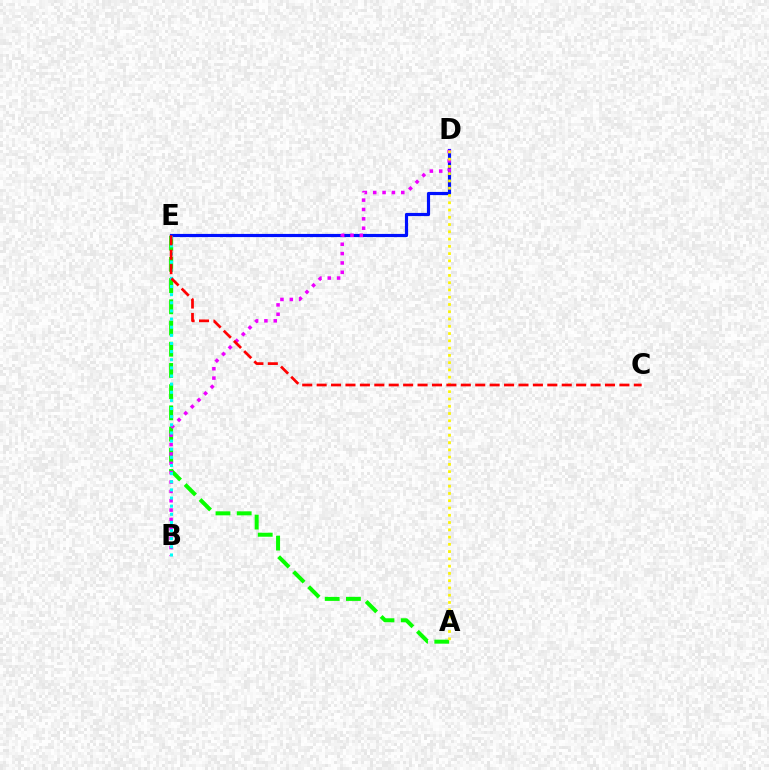{('A', 'E'): [{'color': '#08ff00', 'line_style': 'dashed', 'thickness': 2.88}], ('D', 'E'): [{'color': '#0010ff', 'line_style': 'solid', 'thickness': 2.28}], ('B', 'D'): [{'color': '#ee00ff', 'line_style': 'dotted', 'thickness': 2.54}], ('A', 'D'): [{'color': '#fcf500', 'line_style': 'dotted', 'thickness': 1.97}], ('B', 'E'): [{'color': '#00fff6', 'line_style': 'dotted', 'thickness': 2.21}], ('C', 'E'): [{'color': '#ff0000', 'line_style': 'dashed', 'thickness': 1.96}]}